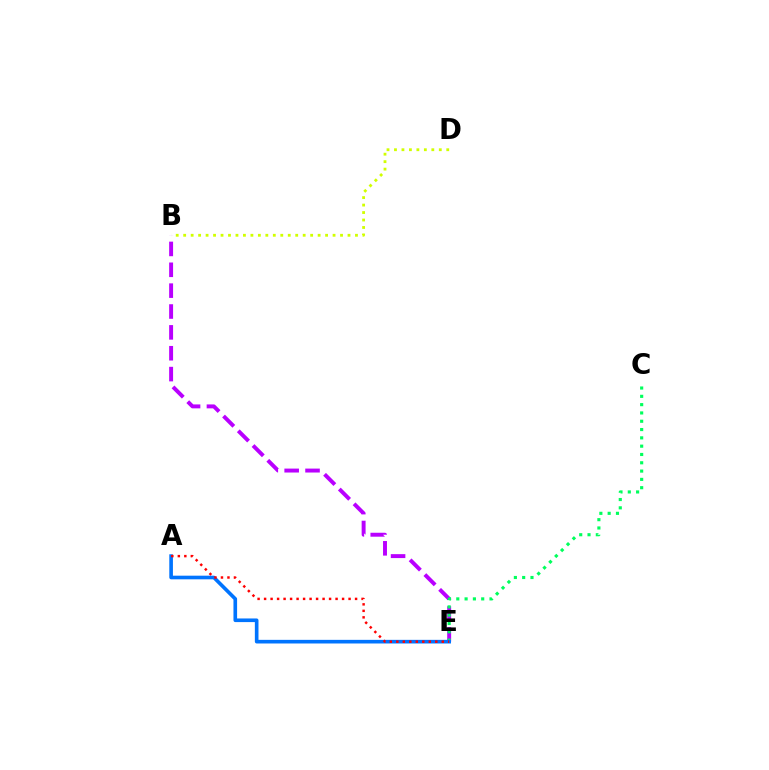{('B', 'E'): [{'color': '#b900ff', 'line_style': 'dashed', 'thickness': 2.83}], ('C', 'E'): [{'color': '#00ff5c', 'line_style': 'dotted', 'thickness': 2.26}], ('A', 'E'): [{'color': '#0074ff', 'line_style': 'solid', 'thickness': 2.62}, {'color': '#ff0000', 'line_style': 'dotted', 'thickness': 1.77}], ('B', 'D'): [{'color': '#d1ff00', 'line_style': 'dotted', 'thickness': 2.03}]}